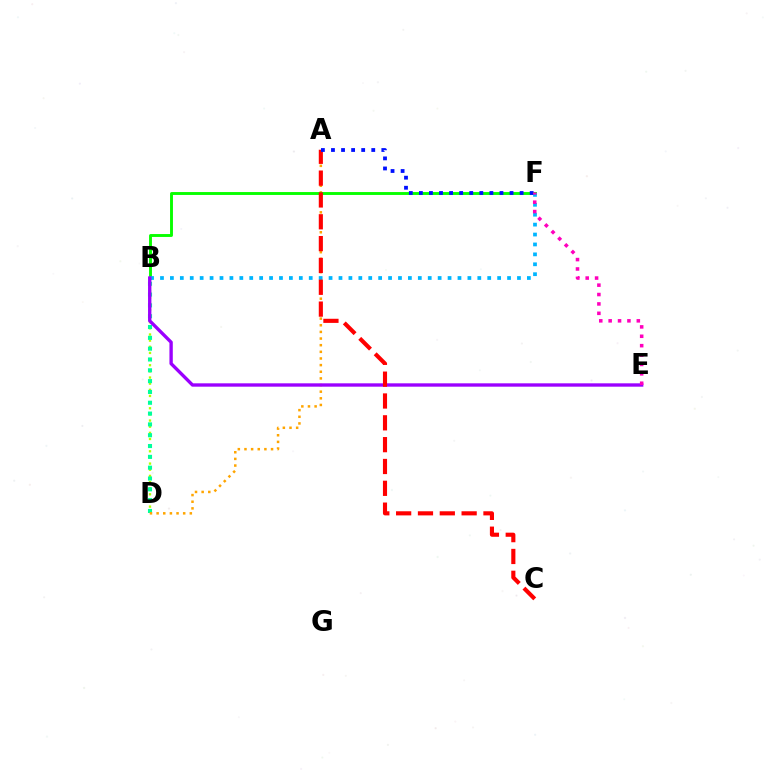{('B', 'D'): [{'color': '#b3ff00', 'line_style': 'dotted', 'thickness': 1.67}, {'color': '#00ff9d', 'line_style': 'dotted', 'thickness': 2.94}], ('A', 'D'): [{'color': '#ffa500', 'line_style': 'dotted', 'thickness': 1.8}], ('B', 'F'): [{'color': '#08ff00', 'line_style': 'solid', 'thickness': 2.09}, {'color': '#00b5ff', 'line_style': 'dotted', 'thickness': 2.69}], ('B', 'E'): [{'color': '#9b00ff', 'line_style': 'solid', 'thickness': 2.42}], ('A', 'C'): [{'color': '#ff0000', 'line_style': 'dashed', 'thickness': 2.97}], ('A', 'F'): [{'color': '#0010ff', 'line_style': 'dotted', 'thickness': 2.74}], ('E', 'F'): [{'color': '#ff00bd', 'line_style': 'dotted', 'thickness': 2.55}]}